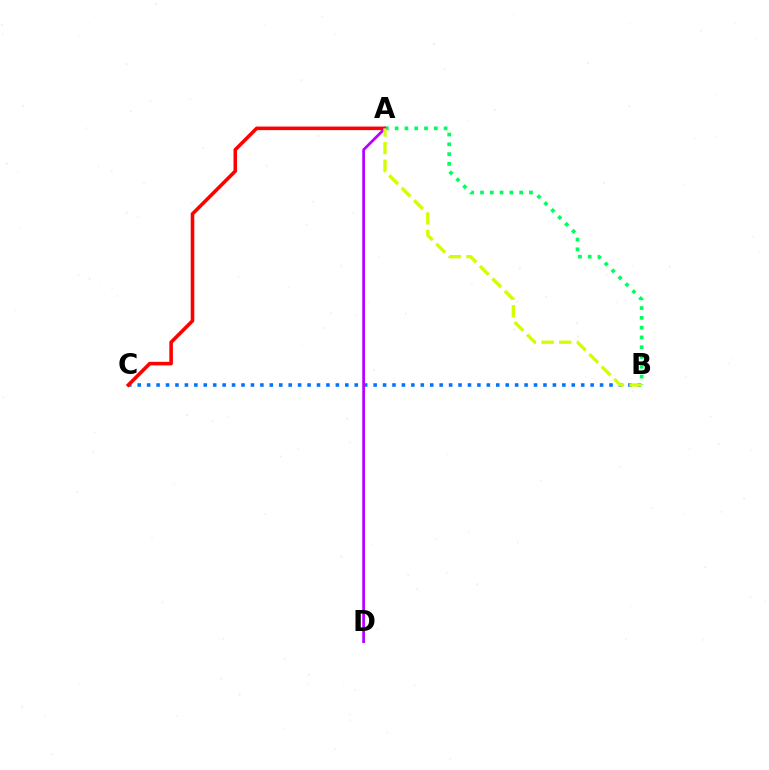{('B', 'C'): [{'color': '#0074ff', 'line_style': 'dotted', 'thickness': 2.56}], ('A', 'C'): [{'color': '#ff0000', 'line_style': 'solid', 'thickness': 2.57}], ('A', 'B'): [{'color': '#00ff5c', 'line_style': 'dotted', 'thickness': 2.66}, {'color': '#d1ff00', 'line_style': 'dashed', 'thickness': 2.39}], ('A', 'D'): [{'color': '#b900ff', 'line_style': 'solid', 'thickness': 1.97}]}